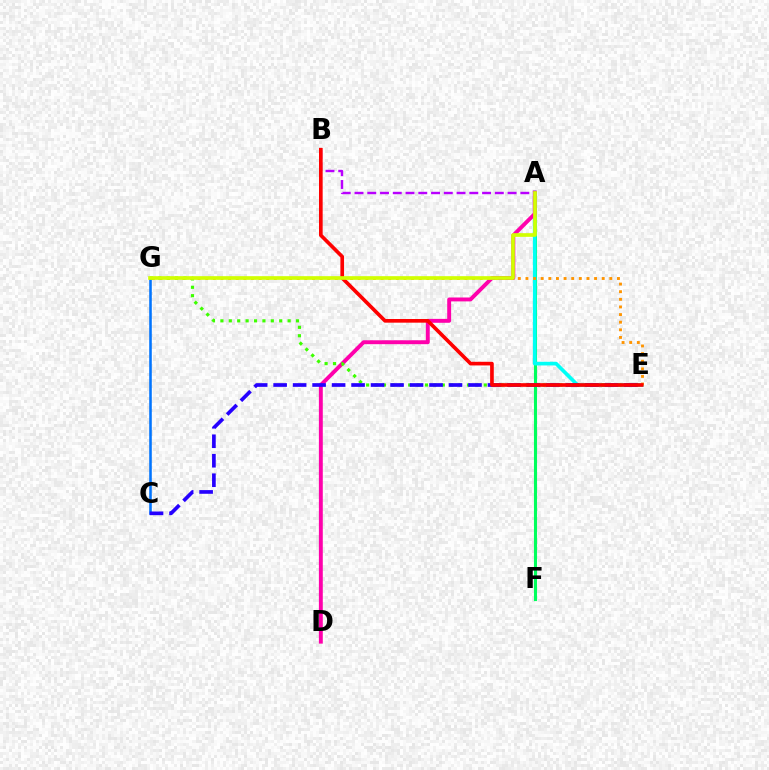{('C', 'G'): [{'color': '#0074ff', 'line_style': 'solid', 'thickness': 1.85}], ('A', 'F'): [{'color': '#00ff5c', 'line_style': 'solid', 'thickness': 2.23}], ('A', 'E'): [{'color': '#00fff6', 'line_style': 'solid', 'thickness': 2.64}], ('A', 'D'): [{'color': '#ff00ac', 'line_style': 'solid', 'thickness': 2.81}], ('E', 'G'): [{'color': '#ff9400', 'line_style': 'dotted', 'thickness': 2.07}, {'color': '#3dff00', 'line_style': 'dotted', 'thickness': 2.28}], ('C', 'E'): [{'color': '#2500ff', 'line_style': 'dashed', 'thickness': 2.65}], ('A', 'B'): [{'color': '#b900ff', 'line_style': 'dashed', 'thickness': 1.73}], ('B', 'E'): [{'color': '#ff0000', 'line_style': 'solid', 'thickness': 2.63}], ('A', 'G'): [{'color': '#d1ff00', 'line_style': 'solid', 'thickness': 2.64}]}